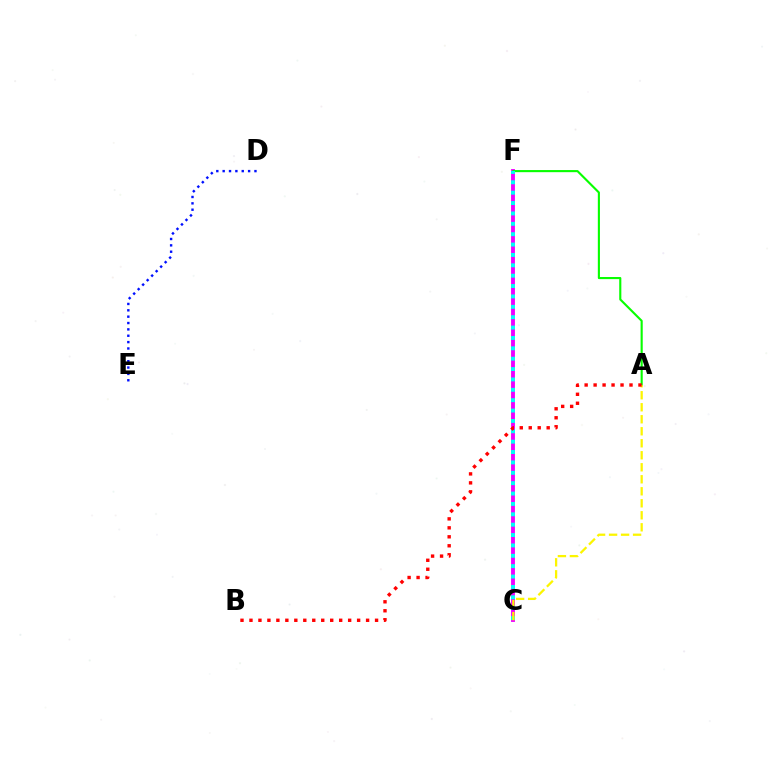{('C', 'F'): [{'color': '#ee00ff', 'line_style': 'solid', 'thickness': 2.78}, {'color': '#00fff6', 'line_style': 'dotted', 'thickness': 2.82}], ('D', 'E'): [{'color': '#0010ff', 'line_style': 'dotted', 'thickness': 1.73}], ('A', 'F'): [{'color': '#08ff00', 'line_style': 'solid', 'thickness': 1.53}], ('A', 'C'): [{'color': '#fcf500', 'line_style': 'dashed', 'thickness': 1.63}], ('A', 'B'): [{'color': '#ff0000', 'line_style': 'dotted', 'thickness': 2.44}]}